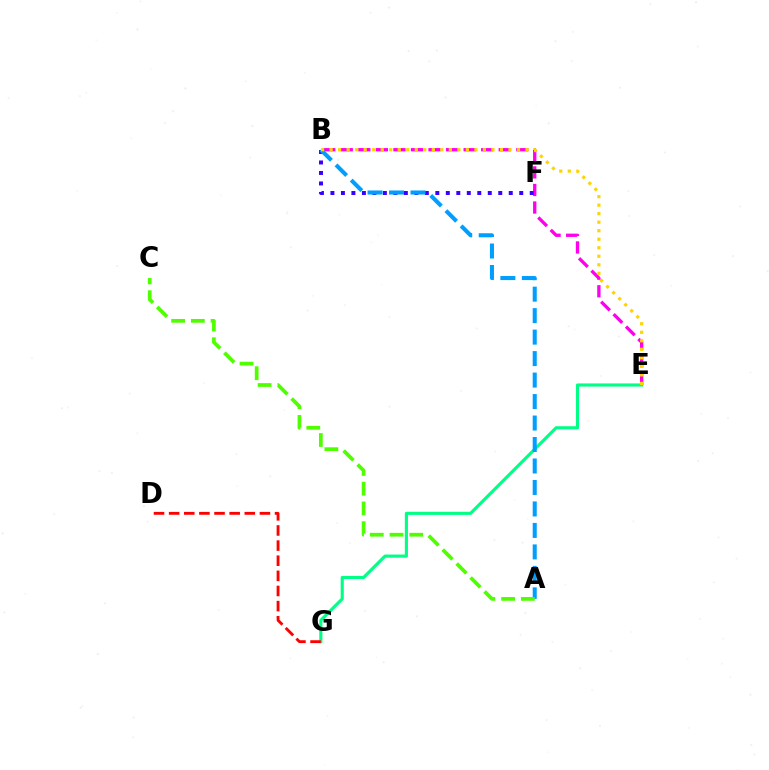{('B', 'E'): [{'color': '#ff00ed', 'line_style': 'dashed', 'thickness': 2.38}, {'color': '#ffd500', 'line_style': 'dotted', 'thickness': 2.31}], ('B', 'F'): [{'color': '#3700ff', 'line_style': 'dotted', 'thickness': 2.85}], ('E', 'G'): [{'color': '#00ff86', 'line_style': 'solid', 'thickness': 2.25}], ('A', 'B'): [{'color': '#009eff', 'line_style': 'dashed', 'thickness': 2.92}], ('D', 'G'): [{'color': '#ff0000', 'line_style': 'dashed', 'thickness': 2.06}], ('A', 'C'): [{'color': '#4fff00', 'line_style': 'dashed', 'thickness': 2.68}]}